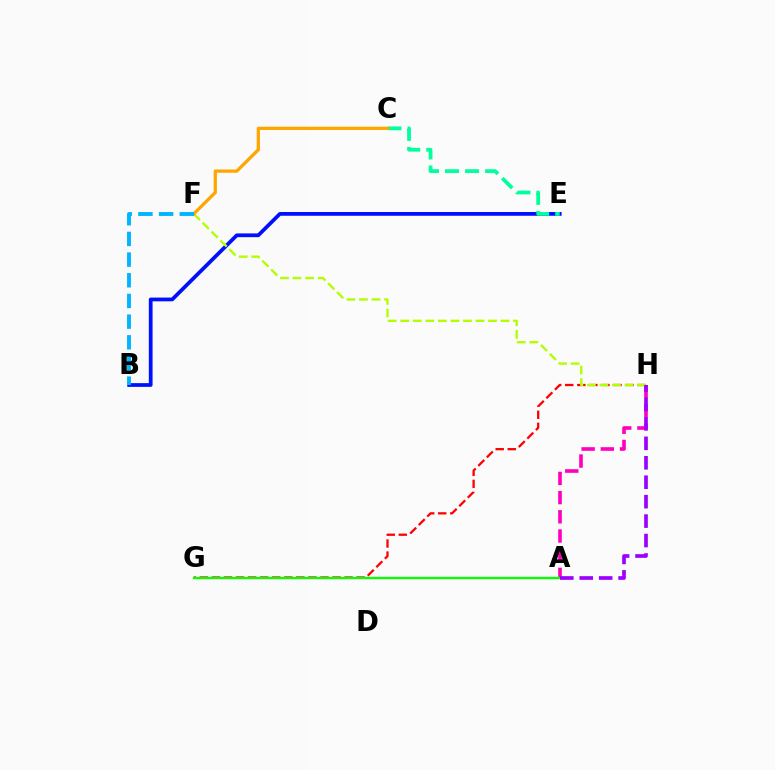{('G', 'H'): [{'color': '#ff0000', 'line_style': 'dashed', 'thickness': 1.64}], ('B', 'E'): [{'color': '#0010ff', 'line_style': 'solid', 'thickness': 2.7}], ('C', 'E'): [{'color': '#00ff9d', 'line_style': 'dashed', 'thickness': 2.73}], ('A', 'H'): [{'color': '#ff00bd', 'line_style': 'dashed', 'thickness': 2.61}, {'color': '#9b00ff', 'line_style': 'dashed', 'thickness': 2.64}], ('F', 'H'): [{'color': '#b3ff00', 'line_style': 'dashed', 'thickness': 1.7}], ('C', 'F'): [{'color': '#ffa500', 'line_style': 'solid', 'thickness': 2.34}], ('A', 'G'): [{'color': '#08ff00', 'line_style': 'solid', 'thickness': 1.69}], ('B', 'F'): [{'color': '#00b5ff', 'line_style': 'dashed', 'thickness': 2.81}]}